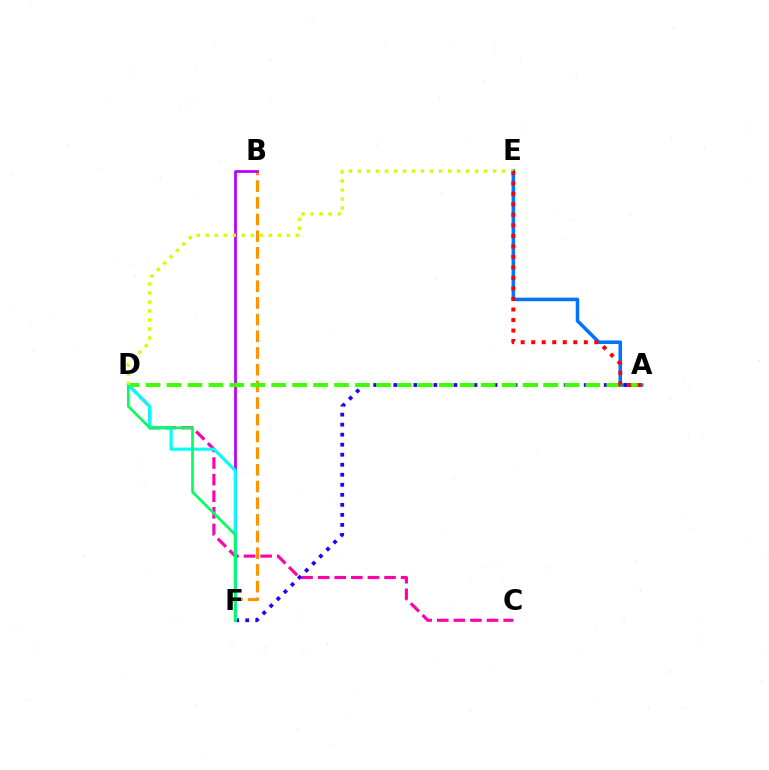{('B', 'F'): [{'color': '#ff9400', 'line_style': 'dashed', 'thickness': 2.27}, {'color': '#b900ff', 'line_style': 'solid', 'thickness': 1.97}], ('C', 'D'): [{'color': '#ff00ac', 'line_style': 'dashed', 'thickness': 2.25}], ('A', 'E'): [{'color': '#0074ff', 'line_style': 'solid', 'thickness': 2.54}, {'color': '#ff0000', 'line_style': 'dotted', 'thickness': 2.86}], ('A', 'F'): [{'color': '#2500ff', 'line_style': 'dotted', 'thickness': 2.72}], ('A', 'D'): [{'color': '#3dff00', 'line_style': 'dashed', 'thickness': 2.84}], ('D', 'F'): [{'color': '#00fff6', 'line_style': 'solid', 'thickness': 2.27}, {'color': '#00ff5c', 'line_style': 'solid', 'thickness': 1.91}], ('D', 'E'): [{'color': '#d1ff00', 'line_style': 'dotted', 'thickness': 2.45}]}